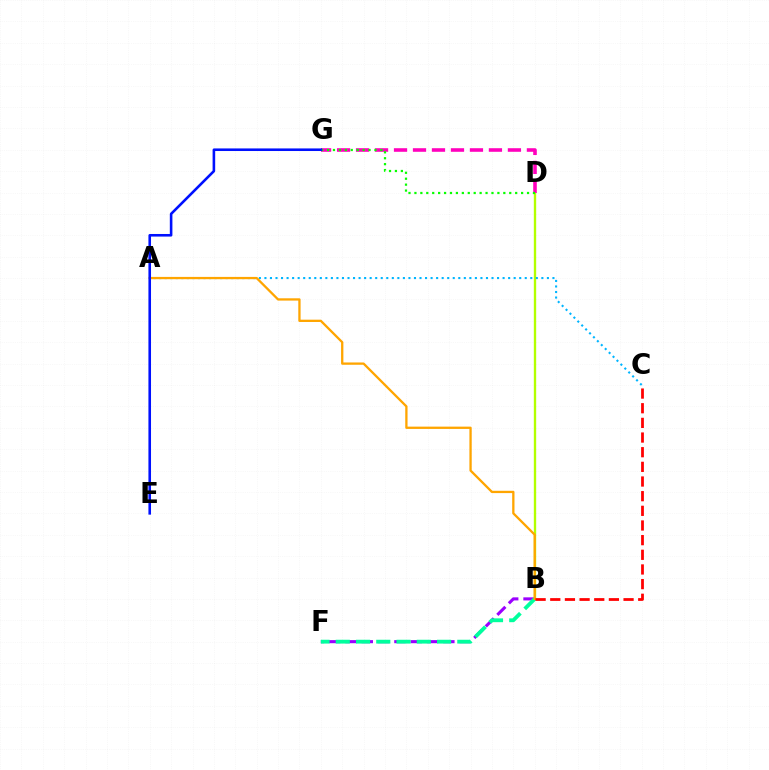{('B', 'F'): [{'color': '#9b00ff', 'line_style': 'dashed', 'thickness': 2.22}, {'color': '#00ff9d', 'line_style': 'dashed', 'thickness': 2.75}], ('B', 'D'): [{'color': '#b3ff00', 'line_style': 'solid', 'thickness': 1.69}], ('D', 'G'): [{'color': '#ff00bd', 'line_style': 'dashed', 'thickness': 2.58}, {'color': '#08ff00', 'line_style': 'dotted', 'thickness': 1.61}], ('A', 'C'): [{'color': '#00b5ff', 'line_style': 'dotted', 'thickness': 1.5}], ('A', 'B'): [{'color': '#ffa500', 'line_style': 'solid', 'thickness': 1.66}], ('E', 'G'): [{'color': '#0010ff', 'line_style': 'solid', 'thickness': 1.87}], ('B', 'C'): [{'color': '#ff0000', 'line_style': 'dashed', 'thickness': 1.99}]}